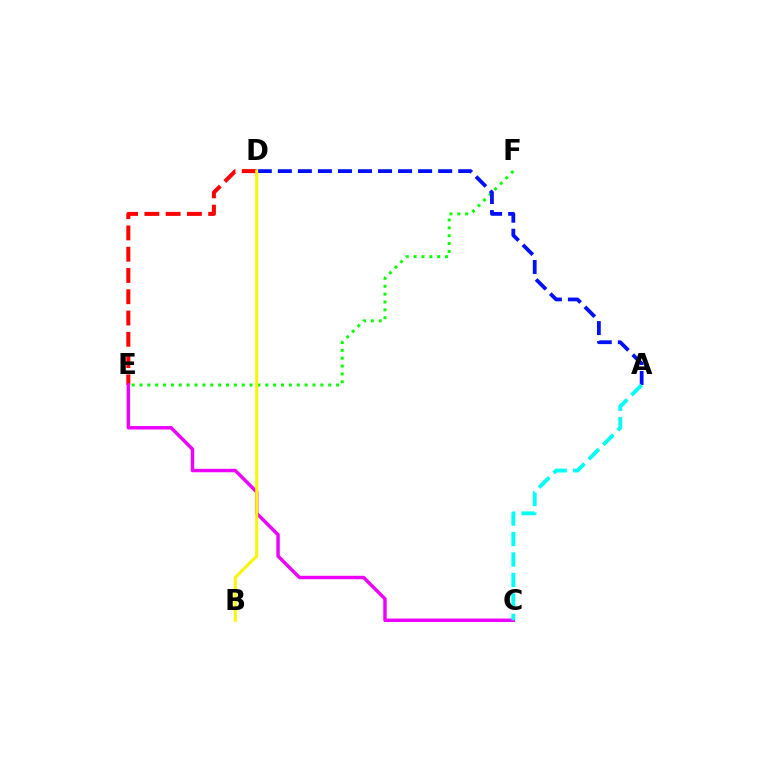{('D', 'E'): [{'color': '#ff0000', 'line_style': 'dashed', 'thickness': 2.89}], ('E', 'F'): [{'color': '#08ff00', 'line_style': 'dotted', 'thickness': 2.14}], ('C', 'E'): [{'color': '#ee00ff', 'line_style': 'solid', 'thickness': 2.47}], ('A', 'D'): [{'color': '#0010ff', 'line_style': 'dashed', 'thickness': 2.72}], ('A', 'C'): [{'color': '#00fff6', 'line_style': 'dashed', 'thickness': 2.78}], ('B', 'D'): [{'color': '#fcf500', 'line_style': 'solid', 'thickness': 2.16}]}